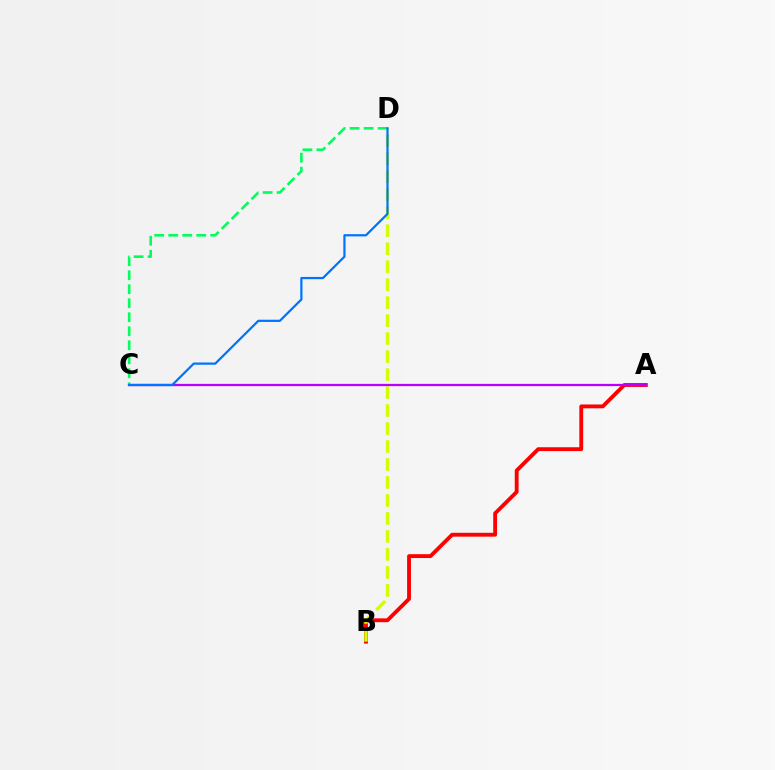{('A', 'B'): [{'color': '#ff0000', 'line_style': 'solid', 'thickness': 2.77}], ('B', 'D'): [{'color': '#d1ff00', 'line_style': 'dashed', 'thickness': 2.44}], ('A', 'C'): [{'color': '#b900ff', 'line_style': 'solid', 'thickness': 1.63}], ('C', 'D'): [{'color': '#00ff5c', 'line_style': 'dashed', 'thickness': 1.9}, {'color': '#0074ff', 'line_style': 'solid', 'thickness': 1.6}]}